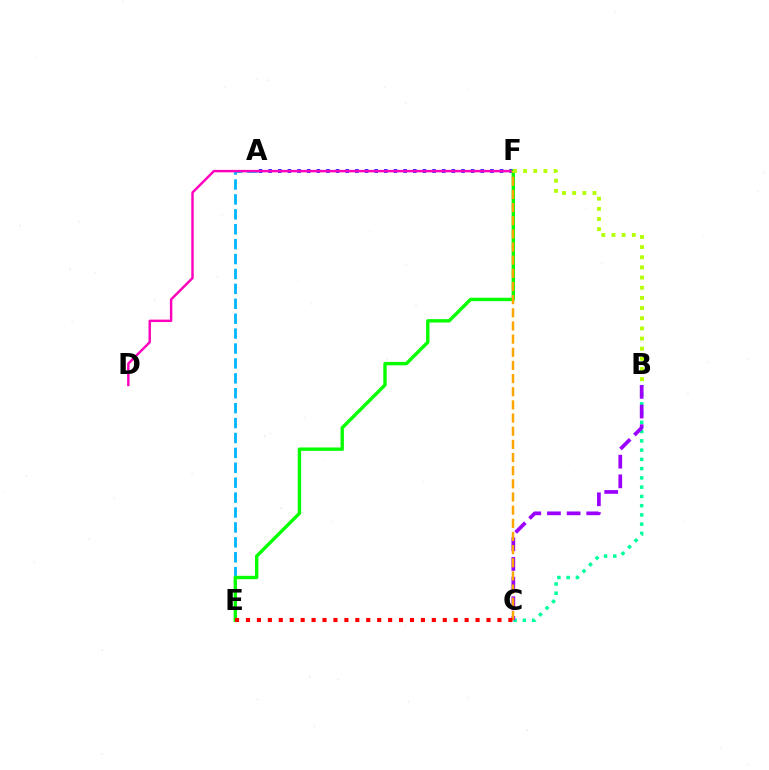{('A', 'F'): [{'color': '#0010ff', 'line_style': 'dotted', 'thickness': 2.62}], ('A', 'E'): [{'color': '#00b5ff', 'line_style': 'dashed', 'thickness': 2.03}], ('D', 'F'): [{'color': '#ff00bd', 'line_style': 'solid', 'thickness': 1.75}], ('B', 'C'): [{'color': '#00ff9d', 'line_style': 'dotted', 'thickness': 2.51}, {'color': '#9b00ff', 'line_style': 'dashed', 'thickness': 2.67}], ('E', 'F'): [{'color': '#08ff00', 'line_style': 'solid', 'thickness': 2.44}], ('C', 'F'): [{'color': '#ffa500', 'line_style': 'dashed', 'thickness': 1.79}], ('B', 'F'): [{'color': '#b3ff00', 'line_style': 'dotted', 'thickness': 2.76}], ('C', 'E'): [{'color': '#ff0000', 'line_style': 'dotted', 'thickness': 2.97}]}